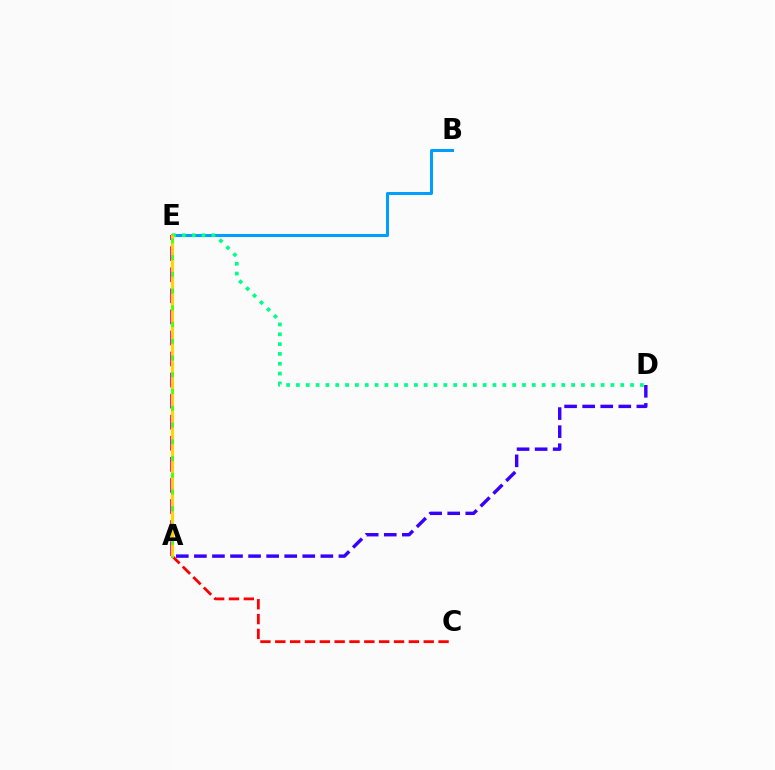{('B', 'E'): [{'color': '#009eff', 'line_style': 'solid', 'thickness': 2.18}], ('A', 'C'): [{'color': '#ff0000', 'line_style': 'dashed', 'thickness': 2.02}], ('D', 'E'): [{'color': '#00ff86', 'line_style': 'dotted', 'thickness': 2.67}], ('A', 'D'): [{'color': '#3700ff', 'line_style': 'dashed', 'thickness': 2.45}], ('A', 'E'): [{'color': '#ff00ed', 'line_style': 'dashed', 'thickness': 2.86}, {'color': '#4fff00', 'line_style': 'solid', 'thickness': 2.13}, {'color': '#ffd500', 'line_style': 'dashed', 'thickness': 2.28}]}